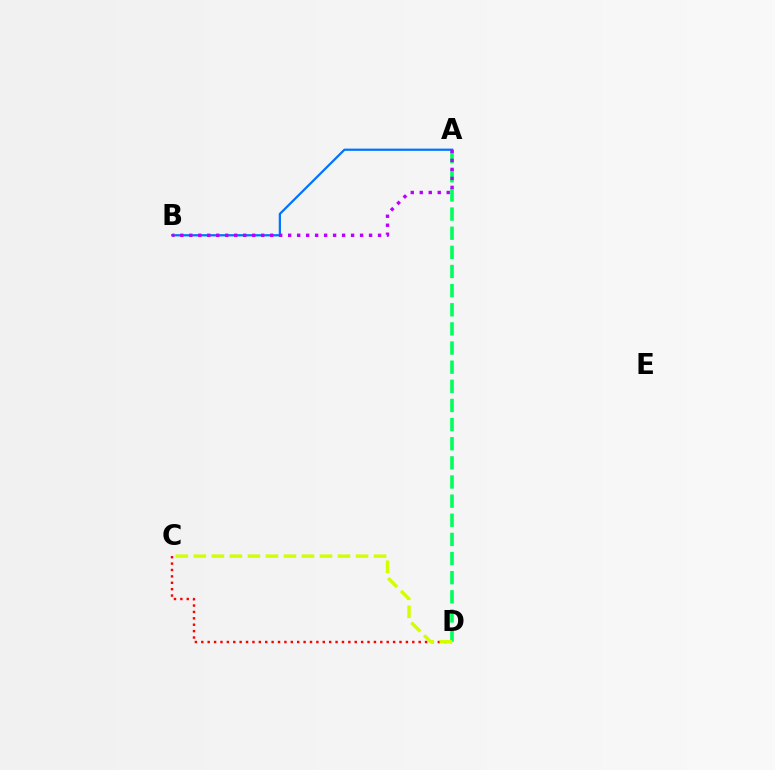{('A', 'D'): [{'color': '#00ff5c', 'line_style': 'dashed', 'thickness': 2.6}], ('A', 'B'): [{'color': '#0074ff', 'line_style': 'solid', 'thickness': 1.62}, {'color': '#b900ff', 'line_style': 'dotted', 'thickness': 2.44}], ('C', 'D'): [{'color': '#ff0000', 'line_style': 'dotted', 'thickness': 1.74}, {'color': '#d1ff00', 'line_style': 'dashed', 'thickness': 2.45}]}